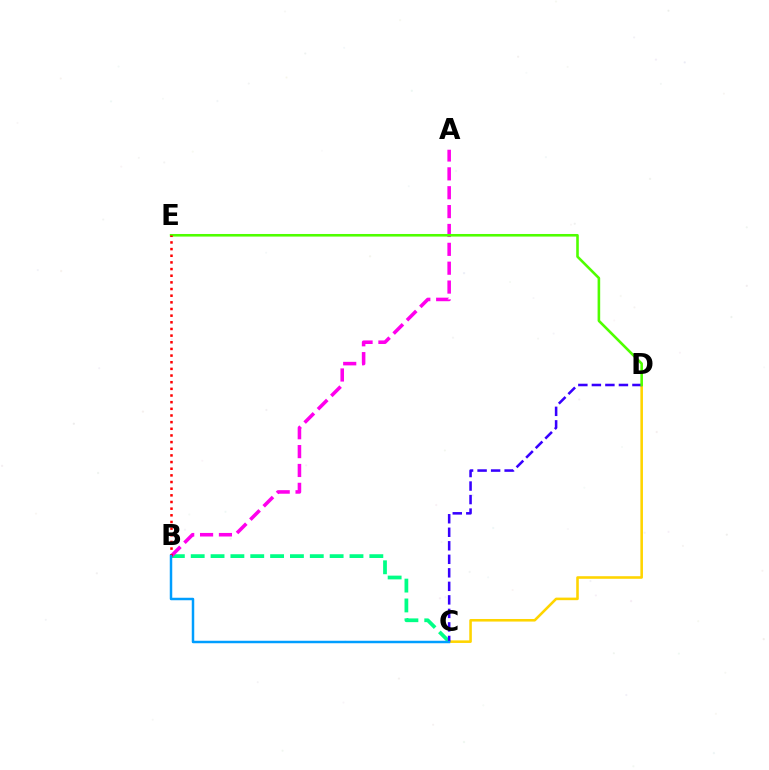{('B', 'C'): [{'color': '#00ff86', 'line_style': 'dashed', 'thickness': 2.7}, {'color': '#009eff', 'line_style': 'solid', 'thickness': 1.79}], ('C', 'D'): [{'color': '#ffd500', 'line_style': 'solid', 'thickness': 1.85}, {'color': '#3700ff', 'line_style': 'dashed', 'thickness': 1.84}], ('A', 'B'): [{'color': '#ff00ed', 'line_style': 'dashed', 'thickness': 2.56}], ('D', 'E'): [{'color': '#4fff00', 'line_style': 'solid', 'thickness': 1.87}], ('B', 'E'): [{'color': '#ff0000', 'line_style': 'dotted', 'thickness': 1.81}]}